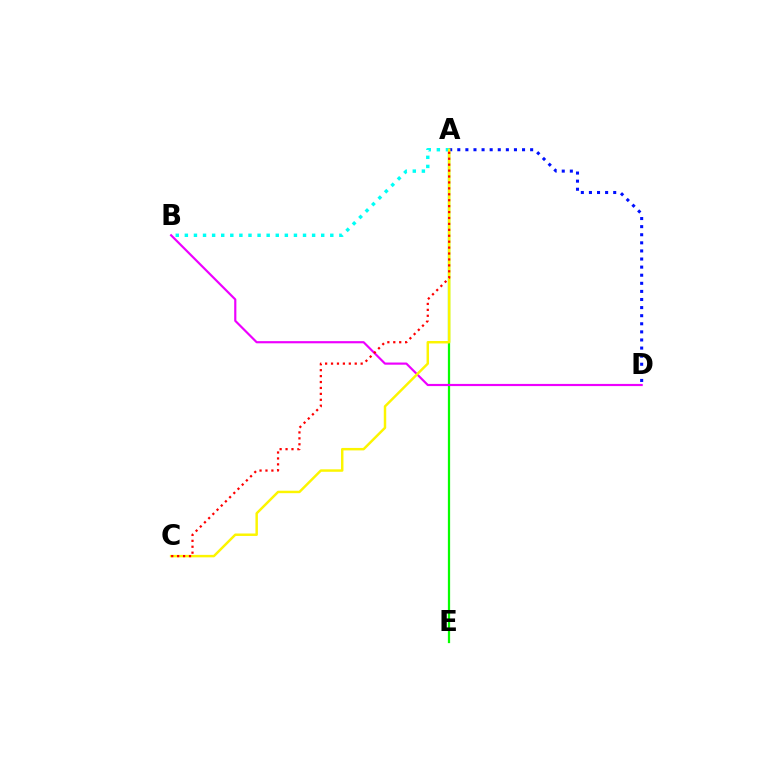{('A', 'E'): [{'color': '#08ff00', 'line_style': 'solid', 'thickness': 1.62}], ('B', 'D'): [{'color': '#ee00ff', 'line_style': 'solid', 'thickness': 1.56}], ('A', 'D'): [{'color': '#0010ff', 'line_style': 'dotted', 'thickness': 2.2}], ('A', 'B'): [{'color': '#00fff6', 'line_style': 'dotted', 'thickness': 2.47}], ('A', 'C'): [{'color': '#fcf500', 'line_style': 'solid', 'thickness': 1.77}, {'color': '#ff0000', 'line_style': 'dotted', 'thickness': 1.61}]}